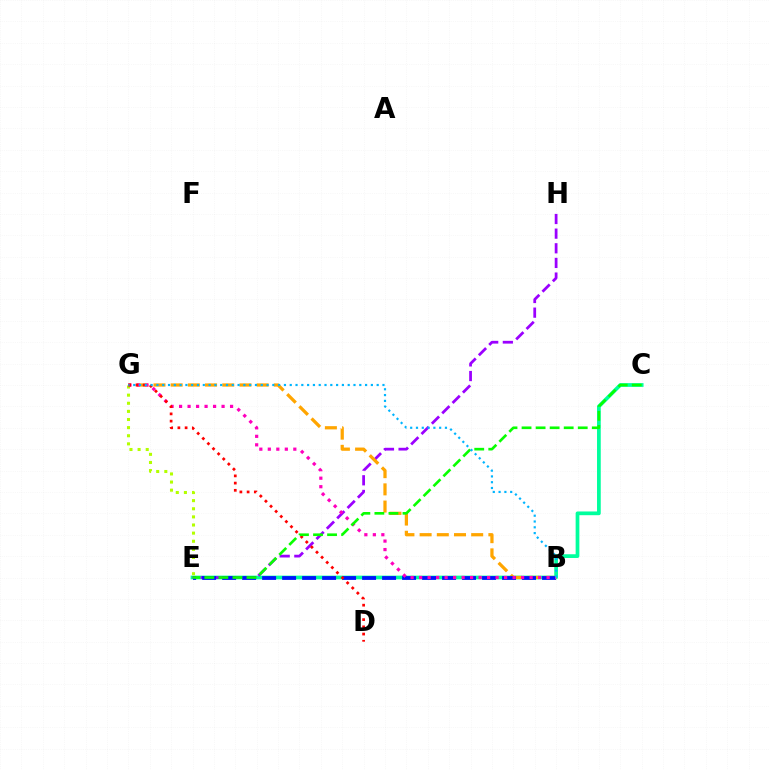{('C', 'E'): [{'color': '#00ff9d', 'line_style': 'solid', 'thickness': 2.68}, {'color': '#08ff00', 'line_style': 'dashed', 'thickness': 1.91}], ('E', 'H'): [{'color': '#9b00ff', 'line_style': 'dashed', 'thickness': 1.99}], ('E', 'G'): [{'color': '#b3ff00', 'line_style': 'dotted', 'thickness': 2.21}], ('B', 'G'): [{'color': '#ffa500', 'line_style': 'dashed', 'thickness': 2.34}, {'color': '#ff00bd', 'line_style': 'dotted', 'thickness': 2.31}, {'color': '#00b5ff', 'line_style': 'dotted', 'thickness': 1.57}], ('B', 'E'): [{'color': '#0010ff', 'line_style': 'dashed', 'thickness': 2.72}], ('D', 'G'): [{'color': '#ff0000', 'line_style': 'dotted', 'thickness': 1.96}]}